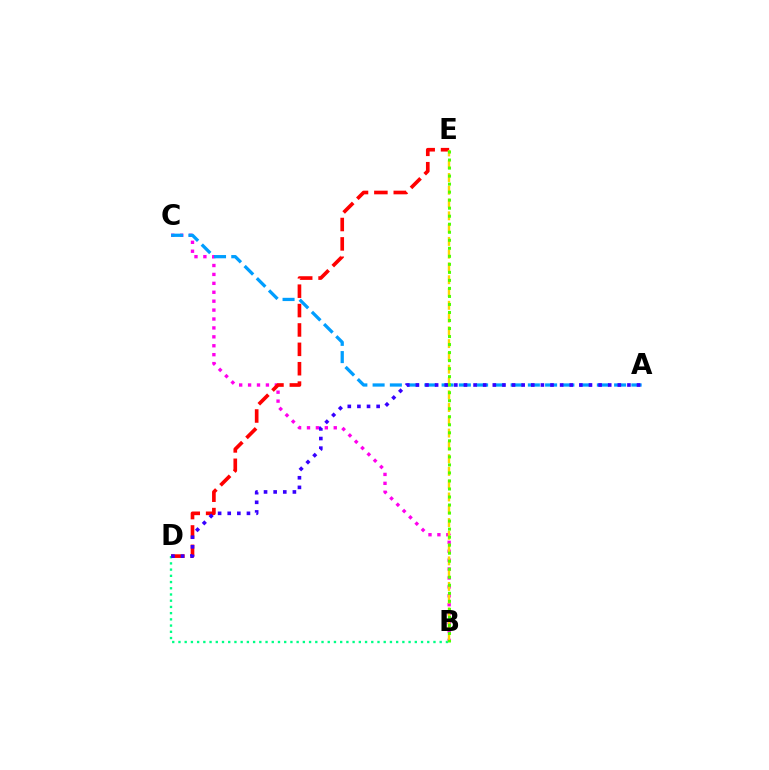{('B', 'C'): [{'color': '#ff00ed', 'line_style': 'dotted', 'thickness': 2.42}], ('D', 'E'): [{'color': '#ff0000', 'line_style': 'dashed', 'thickness': 2.63}], ('A', 'C'): [{'color': '#009eff', 'line_style': 'dashed', 'thickness': 2.34}], ('B', 'D'): [{'color': '#00ff86', 'line_style': 'dotted', 'thickness': 1.69}], ('B', 'E'): [{'color': '#ffd500', 'line_style': 'dashed', 'thickness': 1.74}, {'color': '#4fff00', 'line_style': 'dotted', 'thickness': 2.18}], ('A', 'D'): [{'color': '#3700ff', 'line_style': 'dotted', 'thickness': 2.61}]}